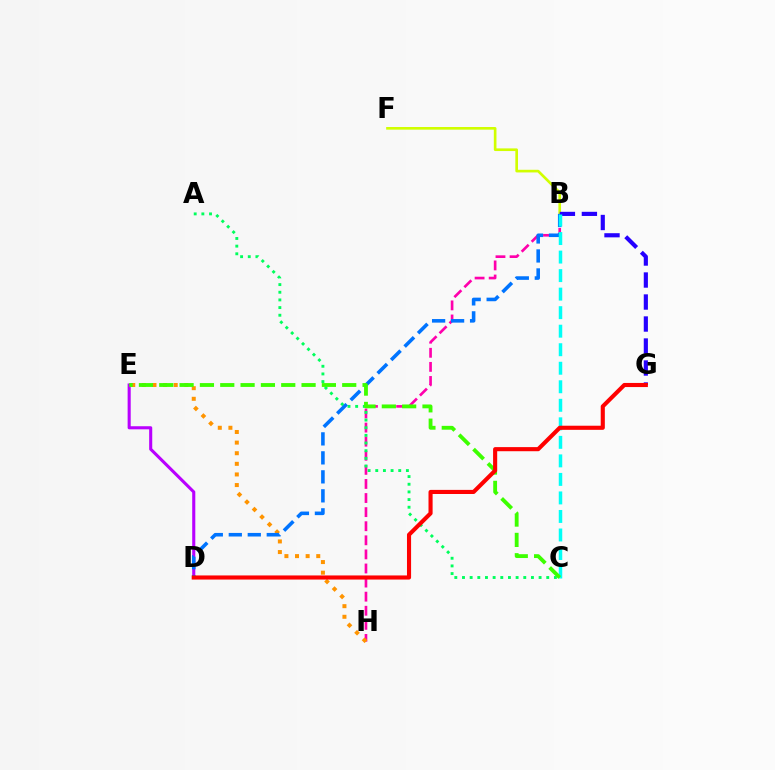{('B', 'H'): [{'color': '#ff00ac', 'line_style': 'dashed', 'thickness': 1.91}], ('E', 'H'): [{'color': '#ff9400', 'line_style': 'dotted', 'thickness': 2.88}], ('B', 'F'): [{'color': '#d1ff00', 'line_style': 'solid', 'thickness': 1.91}], ('A', 'C'): [{'color': '#00ff5c', 'line_style': 'dotted', 'thickness': 2.08}], ('D', 'E'): [{'color': '#b900ff', 'line_style': 'solid', 'thickness': 2.22}], ('B', 'D'): [{'color': '#0074ff', 'line_style': 'dashed', 'thickness': 2.58}], ('B', 'G'): [{'color': '#2500ff', 'line_style': 'dashed', 'thickness': 2.99}], ('B', 'C'): [{'color': '#00fff6', 'line_style': 'dashed', 'thickness': 2.52}], ('C', 'E'): [{'color': '#3dff00', 'line_style': 'dashed', 'thickness': 2.76}], ('D', 'G'): [{'color': '#ff0000', 'line_style': 'solid', 'thickness': 2.96}]}